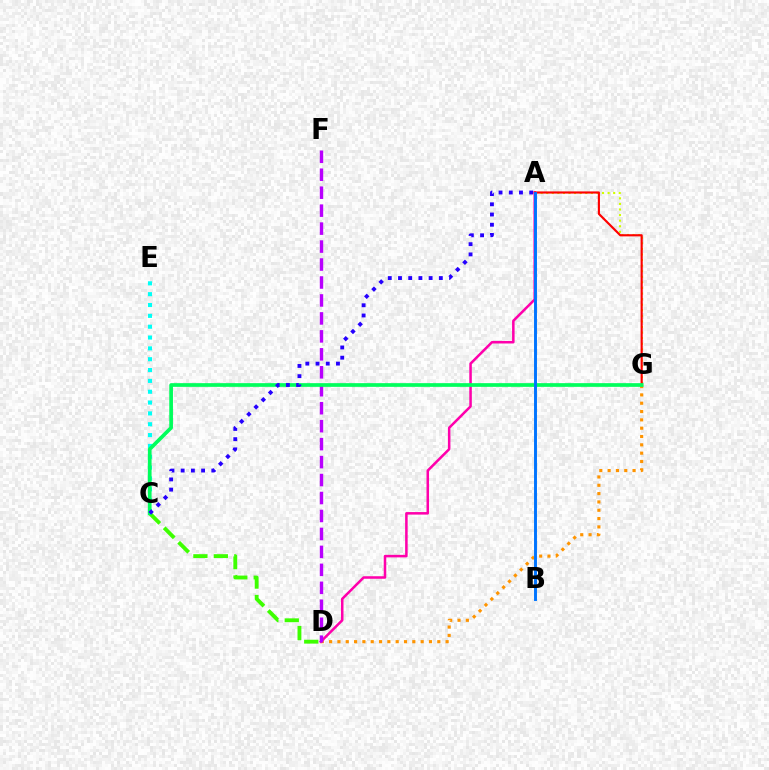{('D', 'G'): [{'color': '#ff9400', 'line_style': 'dotted', 'thickness': 2.26}], ('C', 'E'): [{'color': '#00fff6', 'line_style': 'dotted', 'thickness': 2.94}], ('A', 'G'): [{'color': '#d1ff00', 'line_style': 'dotted', 'thickness': 1.52}, {'color': '#ff0000', 'line_style': 'solid', 'thickness': 1.55}], ('A', 'D'): [{'color': '#ff00ac', 'line_style': 'solid', 'thickness': 1.82}], ('D', 'F'): [{'color': '#b900ff', 'line_style': 'dashed', 'thickness': 2.44}], ('C', 'D'): [{'color': '#3dff00', 'line_style': 'dashed', 'thickness': 2.78}], ('C', 'G'): [{'color': '#00ff5c', 'line_style': 'solid', 'thickness': 2.66}], ('A', 'C'): [{'color': '#2500ff', 'line_style': 'dotted', 'thickness': 2.77}], ('A', 'B'): [{'color': '#0074ff', 'line_style': 'solid', 'thickness': 2.11}]}